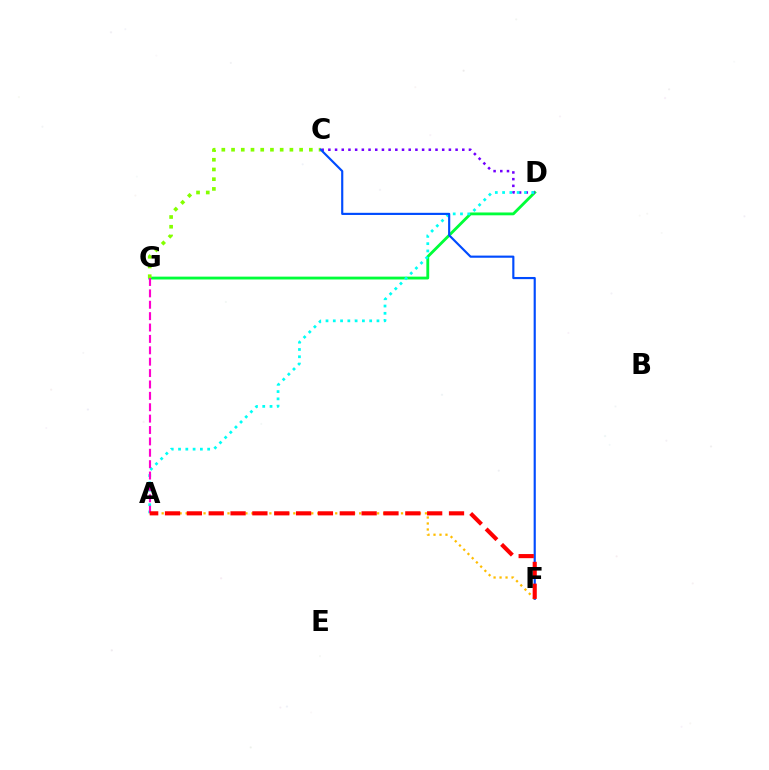{('D', 'G'): [{'color': '#00ff39', 'line_style': 'solid', 'thickness': 2.04}], ('C', 'D'): [{'color': '#7200ff', 'line_style': 'dotted', 'thickness': 1.82}], ('C', 'G'): [{'color': '#84ff00', 'line_style': 'dotted', 'thickness': 2.64}], ('A', 'D'): [{'color': '#00fff6', 'line_style': 'dotted', 'thickness': 1.98}], ('C', 'F'): [{'color': '#004bff', 'line_style': 'solid', 'thickness': 1.55}], ('A', 'F'): [{'color': '#ffbd00', 'line_style': 'dotted', 'thickness': 1.63}, {'color': '#ff0000', 'line_style': 'dashed', 'thickness': 2.97}], ('A', 'G'): [{'color': '#ff00cf', 'line_style': 'dashed', 'thickness': 1.55}]}